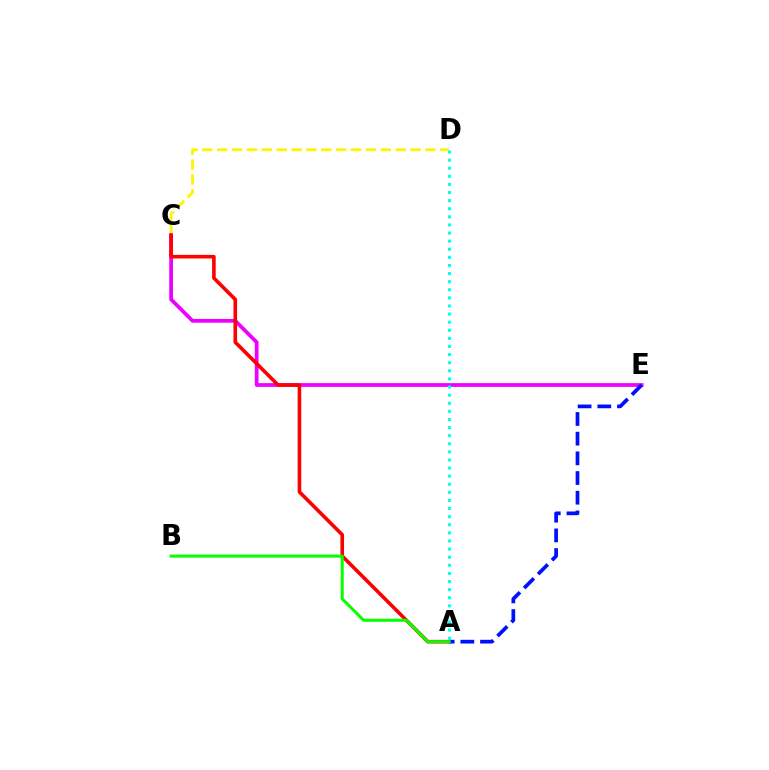{('C', 'D'): [{'color': '#fcf500', 'line_style': 'dashed', 'thickness': 2.02}], ('C', 'E'): [{'color': '#ee00ff', 'line_style': 'solid', 'thickness': 2.7}], ('A', 'C'): [{'color': '#ff0000', 'line_style': 'solid', 'thickness': 2.61}], ('A', 'E'): [{'color': '#0010ff', 'line_style': 'dashed', 'thickness': 2.67}], ('A', 'B'): [{'color': '#08ff00', 'line_style': 'solid', 'thickness': 2.18}], ('A', 'D'): [{'color': '#00fff6', 'line_style': 'dotted', 'thickness': 2.2}]}